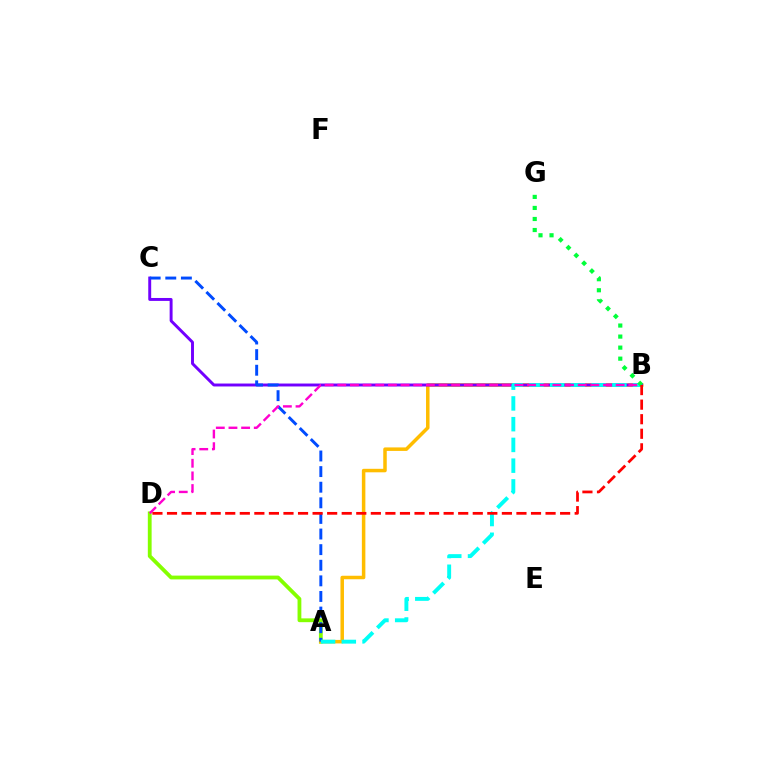{('A', 'D'): [{'color': '#84ff00', 'line_style': 'solid', 'thickness': 2.74}], ('A', 'B'): [{'color': '#ffbd00', 'line_style': 'solid', 'thickness': 2.52}, {'color': '#00fff6', 'line_style': 'dashed', 'thickness': 2.82}], ('B', 'C'): [{'color': '#7200ff', 'line_style': 'solid', 'thickness': 2.11}], ('A', 'C'): [{'color': '#004bff', 'line_style': 'dashed', 'thickness': 2.12}], ('B', 'D'): [{'color': '#ff00cf', 'line_style': 'dashed', 'thickness': 1.72}, {'color': '#ff0000', 'line_style': 'dashed', 'thickness': 1.98}], ('B', 'G'): [{'color': '#00ff39', 'line_style': 'dotted', 'thickness': 3.0}]}